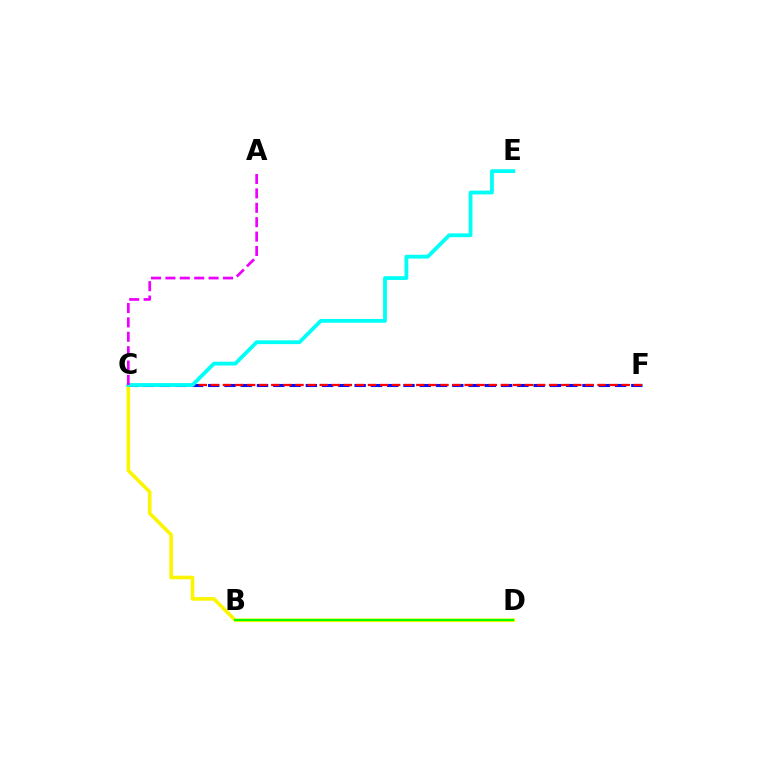{('C', 'F'): [{'color': '#0010ff', 'line_style': 'dashed', 'thickness': 2.21}, {'color': '#ff0000', 'line_style': 'dashed', 'thickness': 1.64}], ('C', 'D'): [{'color': '#fcf500', 'line_style': 'solid', 'thickness': 2.6}], ('C', 'E'): [{'color': '#00fff6', 'line_style': 'solid', 'thickness': 2.74}], ('B', 'D'): [{'color': '#08ff00', 'line_style': 'solid', 'thickness': 1.55}], ('A', 'C'): [{'color': '#ee00ff', 'line_style': 'dashed', 'thickness': 1.96}]}